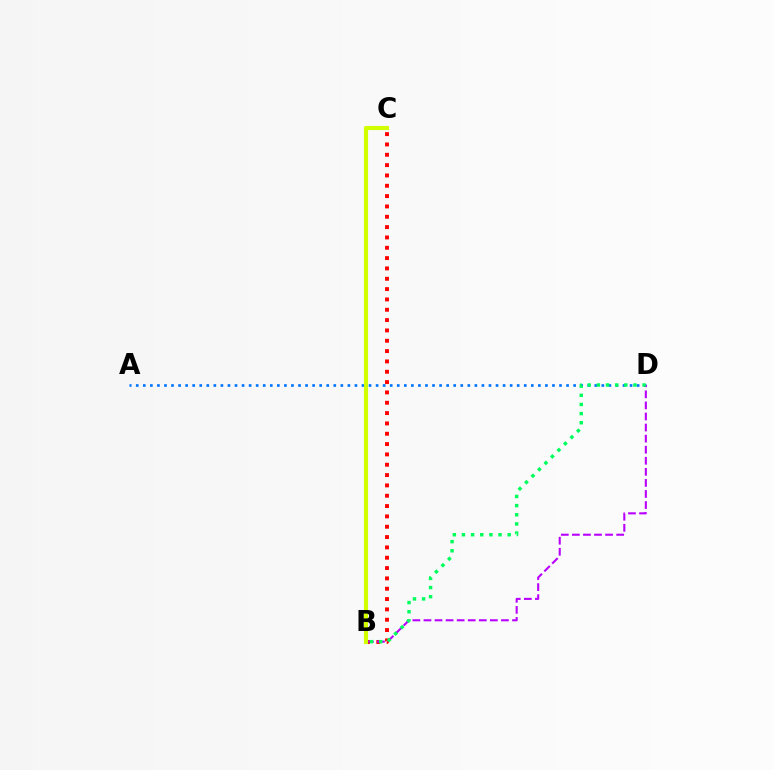{('B', 'C'): [{'color': '#ff0000', 'line_style': 'dotted', 'thickness': 2.81}, {'color': '#d1ff00', 'line_style': 'solid', 'thickness': 2.98}], ('A', 'D'): [{'color': '#0074ff', 'line_style': 'dotted', 'thickness': 1.92}], ('B', 'D'): [{'color': '#b900ff', 'line_style': 'dashed', 'thickness': 1.5}, {'color': '#00ff5c', 'line_style': 'dotted', 'thickness': 2.48}]}